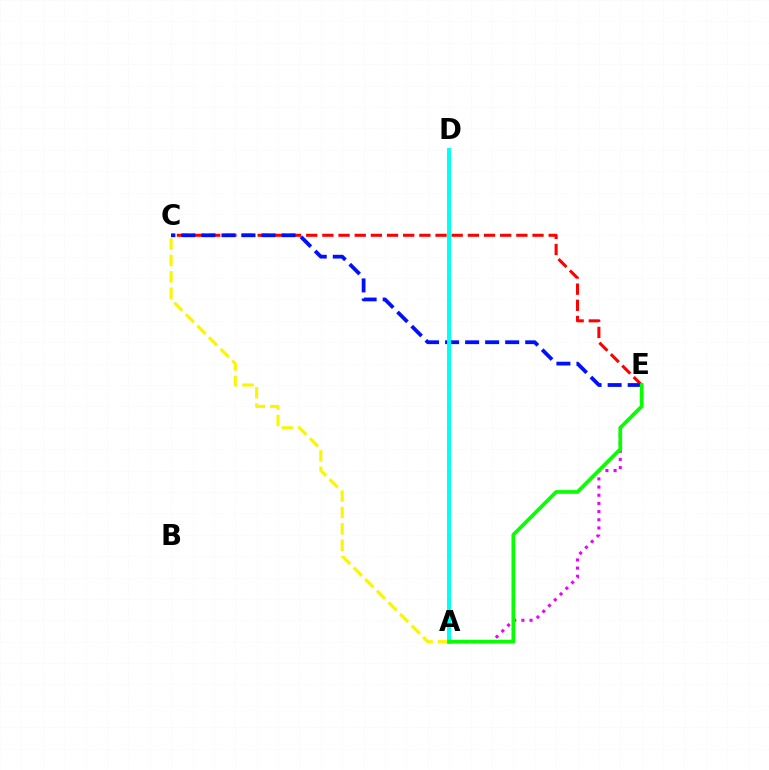{('C', 'E'): [{'color': '#ff0000', 'line_style': 'dashed', 'thickness': 2.2}, {'color': '#0010ff', 'line_style': 'dashed', 'thickness': 2.72}], ('A', 'E'): [{'color': '#ee00ff', 'line_style': 'dotted', 'thickness': 2.22}, {'color': '#08ff00', 'line_style': 'solid', 'thickness': 2.68}], ('A', 'C'): [{'color': '#fcf500', 'line_style': 'dashed', 'thickness': 2.23}], ('A', 'D'): [{'color': '#00fff6', 'line_style': 'solid', 'thickness': 2.83}]}